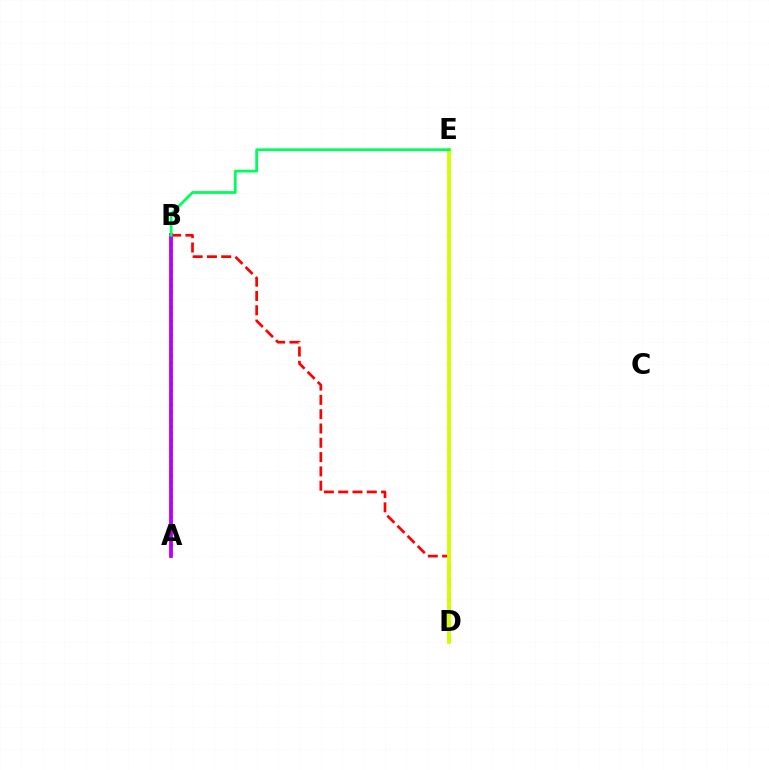{('B', 'D'): [{'color': '#ff0000', 'line_style': 'dashed', 'thickness': 1.94}], ('A', 'B'): [{'color': '#0074ff', 'line_style': 'dotted', 'thickness': 1.9}, {'color': '#b900ff', 'line_style': 'solid', 'thickness': 2.74}], ('D', 'E'): [{'color': '#d1ff00', 'line_style': 'solid', 'thickness': 2.75}], ('B', 'E'): [{'color': '#00ff5c', 'line_style': 'solid', 'thickness': 2.01}]}